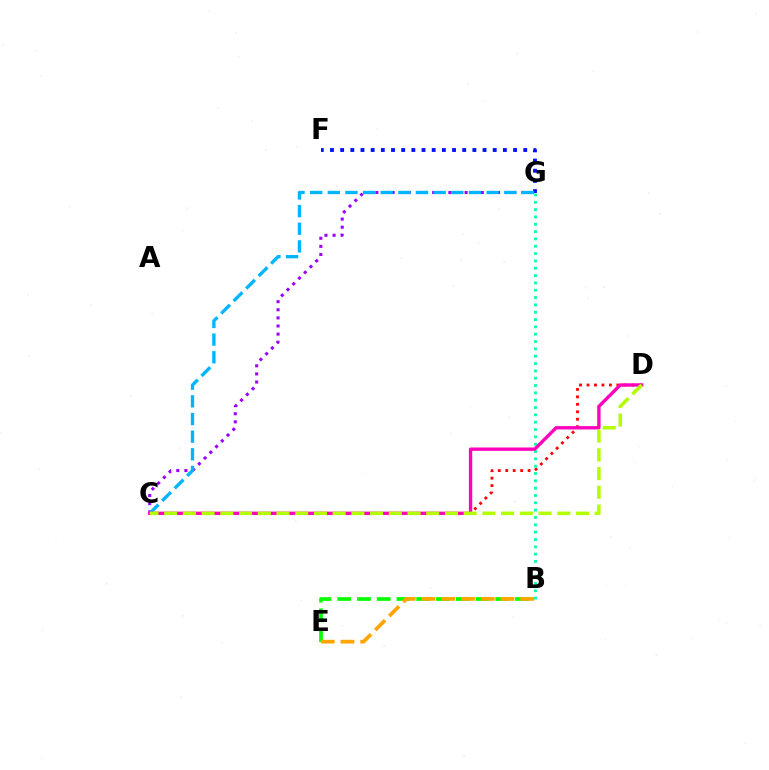{('B', 'E'): [{'color': '#08ff00', 'line_style': 'dashed', 'thickness': 2.68}, {'color': '#ffa500', 'line_style': 'dashed', 'thickness': 2.68}], ('F', 'G'): [{'color': '#0010ff', 'line_style': 'dotted', 'thickness': 2.76}], ('C', 'G'): [{'color': '#9b00ff', 'line_style': 'dotted', 'thickness': 2.2}, {'color': '#00b5ff', 'line_style': 'dashed', 'thickness': 2.4}], ('C', 'D'): [{'color': '#ff0000', 'line_style': 'dotted', 'thickness': 2.03}, {'color': '#ff00bd', 'line_style': 'solid', 'thickness': 2.42}, {'color': '#b3ff00', 'line_style': 'dashed', 'thickness': 2.54}], ('B', 'G'): [{'color': '#00ff9d', 'line_style': 'dotted', 'thickness': 1.99}]}